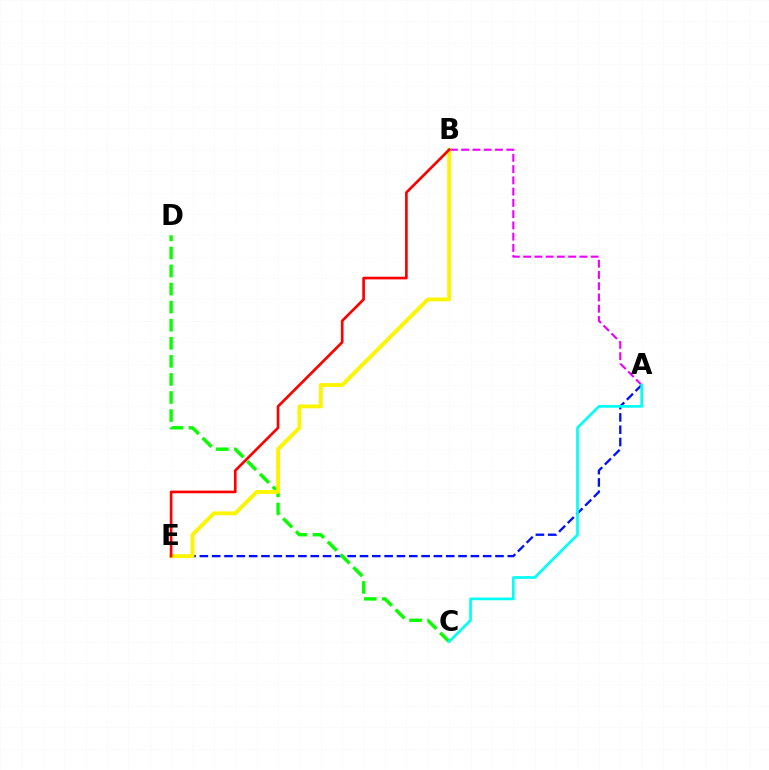{('A', 'E'): [{'color': '#0010ff', 'line_style': 'dashed', 'thickness': 1.67}], ('A', 'B'): [{'color': '#ee00ff', 'line_style': 'dashed', 'thickness': 1.53}], ('C', 'D'): [{'color': '#08ff00', 'line_style': 'dashed', 'thickness': 2.46}], ('B', 'E'): [{'color': '#fcf500', 'line_style': 'solid', 'thickness': 2.79}, {'color': '#ff0000', 'line_style': 'solid', 'thickness': 1.92}], ('A', 'C'): [{'color': '#00fff6', 'line_style': 'solid', 'thickness': 1.92}]}